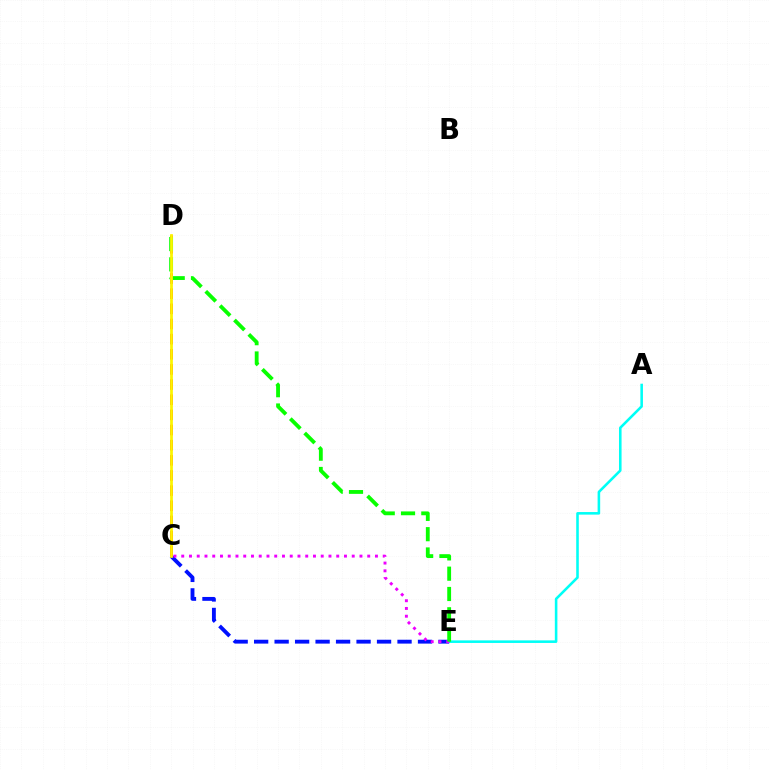{('A', 'E'): [{'color': '#00fff6', 'line_style': 'solid', 'thickness': 1.85}], ('C', 'E'): [{'color': '#0010ff', 'line_style': 'dashed', 'thickness': 2.78}, {'color': '#ee00ff', 'line_style': 'dotted', 'thickness': 2.11}], ('C', 'D'): [{'color': '#ff0000', 'line_style': 'dashed', 'thickness': 2.06}, {'color': '#fcf500', 'line_style': 'solid', 'thickness': 1.98}], ('D', 'E'): [{'color': '#08ff00', 'line_style': 'dashed', 'thickness': 2.76}]}